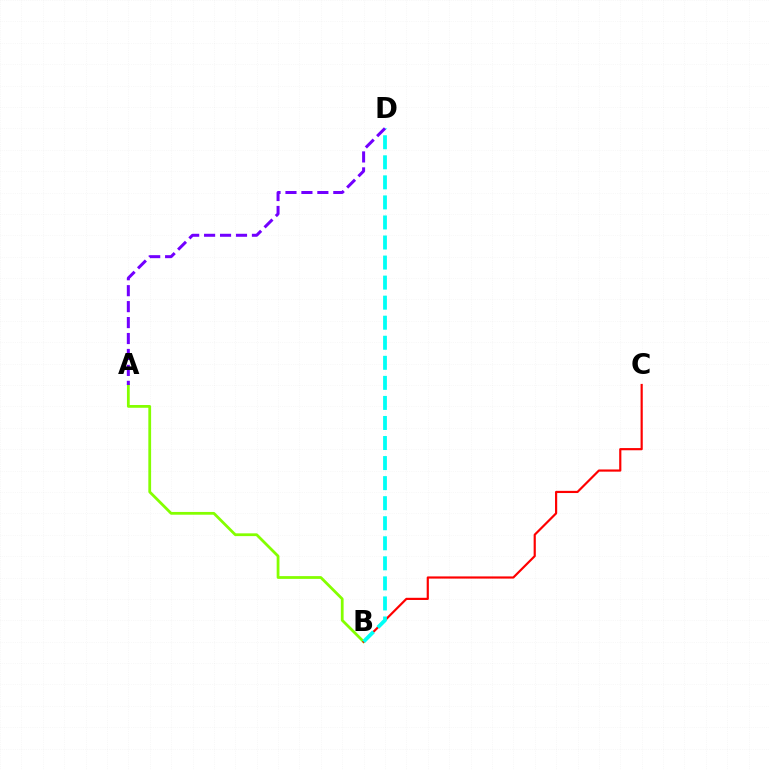{('A', 'B'): [{'color': '#84ff00', 'line_style': 'solid', 'thickness': 2.0}], ('B', 'C'): [{'color': '#ff0000', 'line_style': 'solid', 'thickness': 1.57}], ('B', 'D'): [{'color': '#00fff6', 'line_style': 'dashed', 'thickness': 2.72}], ('A', 'D'): [{'color': '#7200ff', 'line_style': 'dashed', 'thickness': 2.17}]}